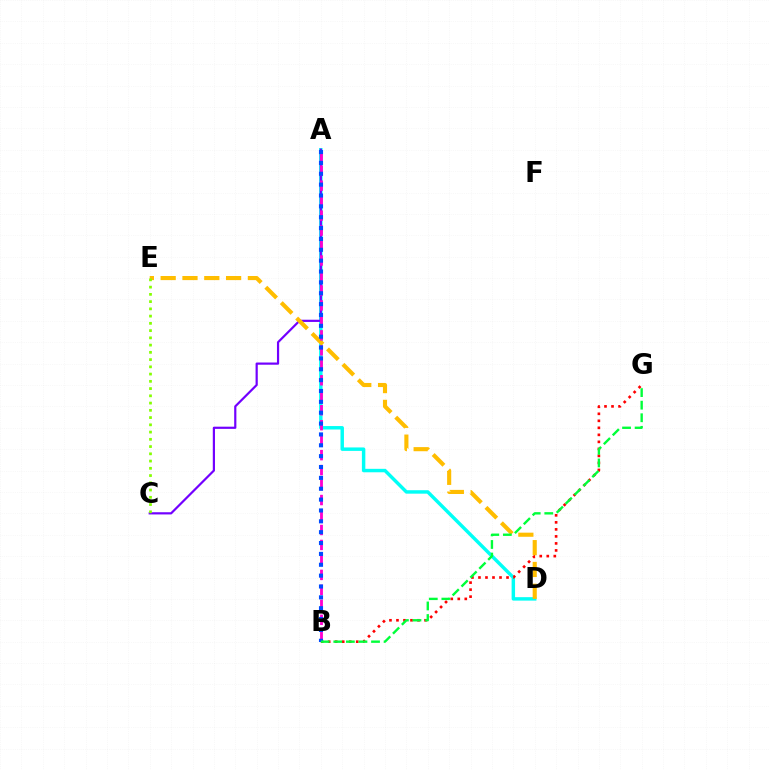{('A', 'D'): [{'color': '#00fff6', 'line_style': 'solid', 'thickness': 2.48}], ('A', 'C'): [{'color': '#7200ff', 'line_style': 'solid', 'thickness': 1.58}], ('B', 'G'): [{'color': '#ff0000', 'line_style': 'dotted', 'thickness': 1.91}, {'color': '#00ff39', 'line_style': 'dashed', 'thickness': 1.71}], ('D', 'E'): [{'color': '#ffbd00', 'line_style': 'dashed', 'thickness': 2.96}], ('C', 'E'): [{'color': '#84ff00', 'line_style': 'dotted', 'thickness': 1.97}], ('A', 'B'): [{'color': '#ff00cf', 'line_style': 'dashed', 'thickness': 2.03}, {'color': '#004bff', 'line_style': 'dotted', 'thickness': 2.95}]}